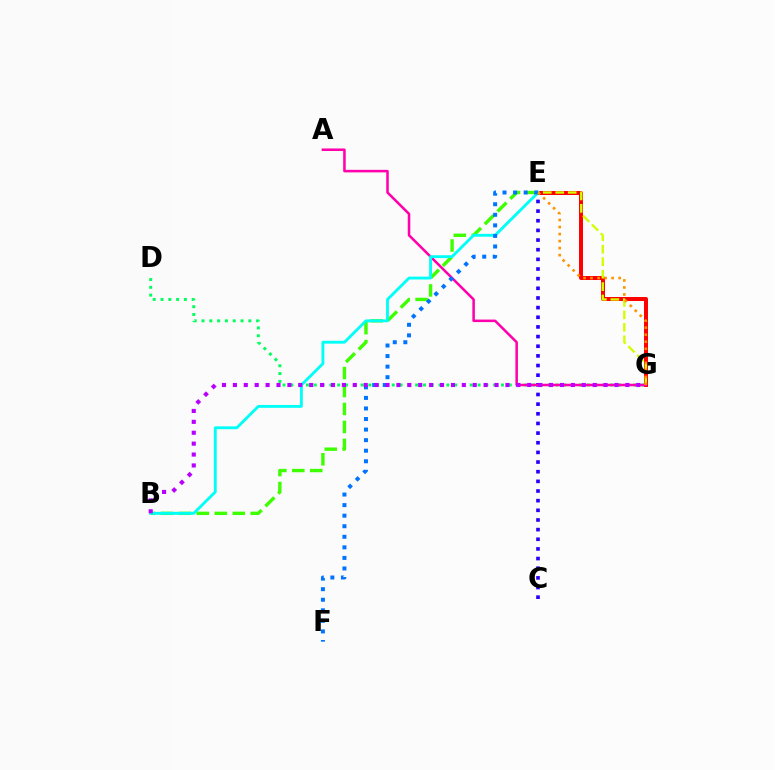{('D', 'G'): [{'color': '#00ff5c', 'line_style': 'dotted', 'thickness': 2.12}], ('E', 'G'): [{'color': '#ff0000', 'line_style': 'solid', 'thickness': 2.86}, {'color': '#d1ff00', 'line_style': 'dashed', 'thickness': 1.69}, {'color': '#ff9400', 'line_style': 'dotted', 'thickness': 1.91}], ('C', 'E'): [{'color': '#2500ff', 'line_style': 'dotted', 'thickness': 2.62}], ('A', 'G'): [{'color': '#ff00ac', 'line_style': 'solid', 'thickness': 1.82}], ('B', 'E'): [{'color': '#3dff00', 'line_style': 'dashed', 'thickness': 2.44}, {'color': '#00fff6', 'line_style': 'solid', 'thickness': 2.06}], ('E', 'F'): [{'color': '#0074ff', 'line_style': 'dotted', 'thickness': 2.87}], ('B', 'G'): [{'color': '#b900ff', 'line_style': 'dotted', 'thickness': 2.96}]}